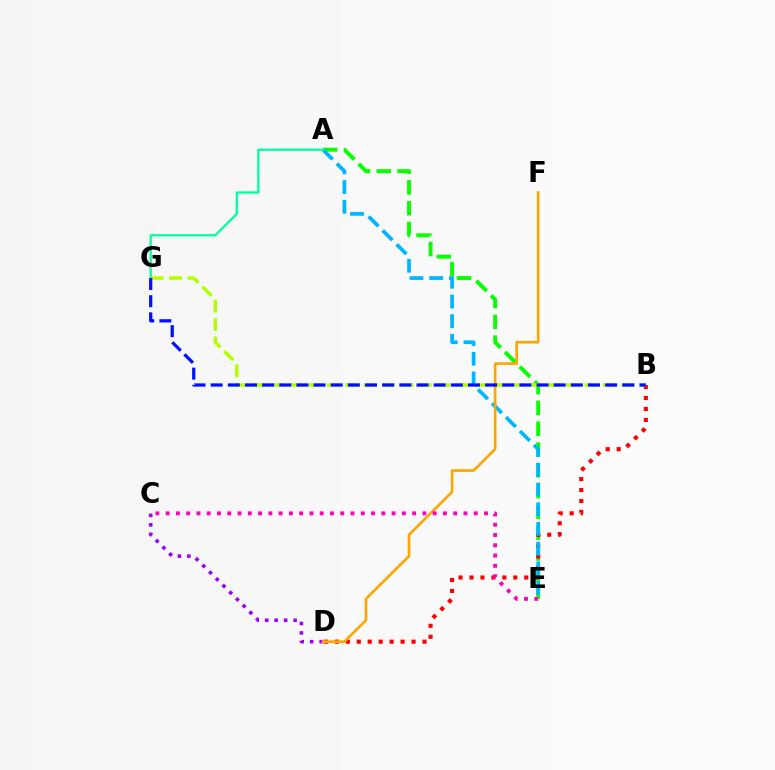{('A', 'E'): [{'color': '#08ff00', 'line_style': 'dashed', 'thickness': 2.83}, {'color': '#00b5ff', 'line_style': 'dashed', 'thickness': 2.68}], ('B', 'D'): [{'color': '#ff0000', 'line_style': 'dotted', 'thickness': 2.98}], ('B', 'G'): [{'color': '#b3ff00', 'line_style': 'dashed', 'thickness': 2.5}, {'color': '#0010ff', 'line_style': 'dashed', 'thickness': 2.33}], ('C', 'D'): [{'color': '#9b00ff', 'line_style': 'dotted', 'thickness': 2.58}], ('D', 'F'): [{'color': '#ffa500', 'line_style': 'solid', 'thickness': 1.91}], ('A', 'G'): [{'color': '#00ff9d', 'line_style': 'solid', 'thickness': 1.65}], ('C', 'E'): [{'color': '#ff00bd', 'line_style': 'dotted', 'thickness': 2.79}]}